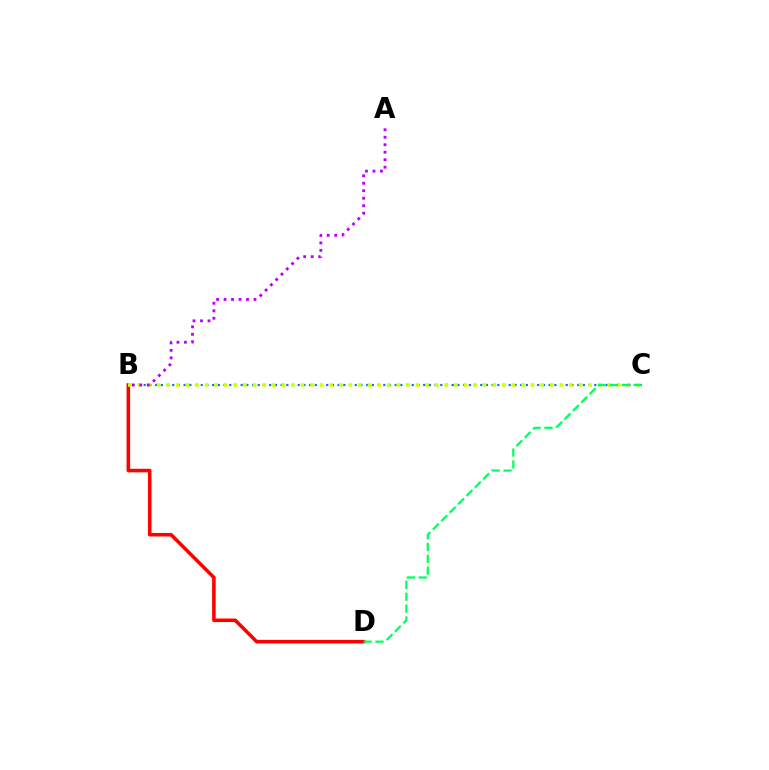{('B', 'D'): [{'color': '#ff0000', 'line_style': 'solid', 'thickness': 2.57}], ('B', 'C'): [{'color': '#0074ff', 'line_style': 'dotted', 'thickness': 1.55}, {'color': '#d1ff00', 'line_style': 'dotted', 'thickness': 2.61}], ('C', 'D'): [{'color': '#00ff5c', 'line_style': 'dashed', 'thickness': 1.61}], ('A', 'B'): [{'color': '#b900ff', 'line_style': 'dotted', 'thickness': 2.03}]}